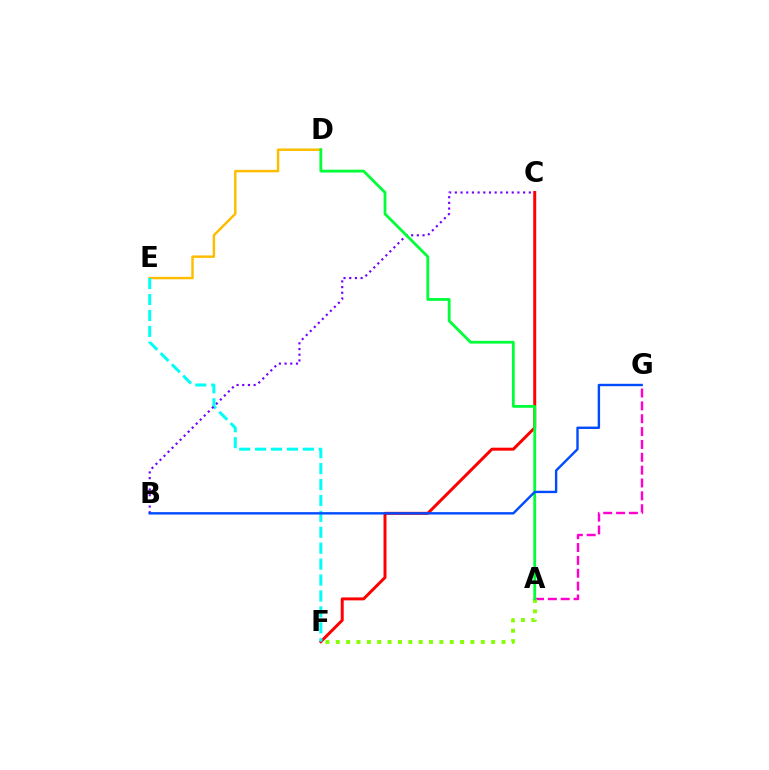{('D', 'E'): [{'color': '#ffbd00', 'line_style': 'solid', 'thickness': 1.77}], ('C', 'F'): [{'color': '#ff0000', 'line_style': 'solid', 'thickness': 2.14}], ('A', 'G'): [{'color': '#ff00cf', 'line_style': 'dashed', 'thickness': 1.75}], ('E', 'F'): [{'color': '#00fff6', 'line_style': 'dashed', 'thickness': 2.16}], ('B', 'C'): [{'color': '#7200ff', 'line_style': 'dotted', 'thickness': 1.55}], ('A', 'F'): [{'color': '#84ff00', 'line_style': 'dotted', 'thickness': 2.81}], ('A', 'D'): [{'color': '#00ff39', 'line_style': 'solid', 'thickness': 2.01}], ('B', 'G'): [{'color': '#004bff', 'line_style': 'solid', 'thickness': 1.72}]}